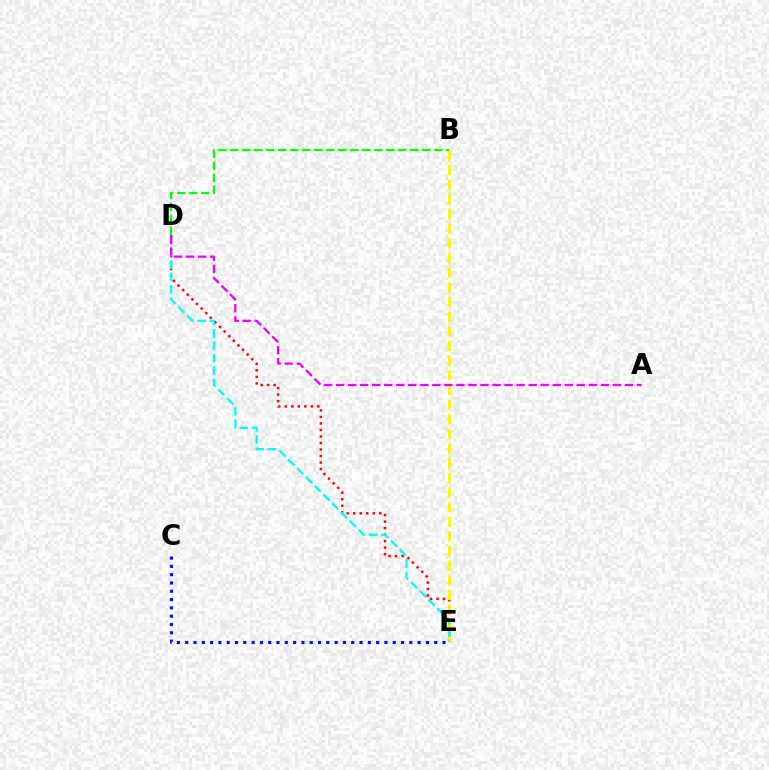{('D', 'E'): [{'color': '#ff0000', 'line_style': 'dotted', 'thickness': 1.77}, {'color': '#00fff6', 'line_style': 'dashed', 'thickness': 1.69}], ('B', 'E'): [{'color': '#fcf500', 'line_style': 'dashed', 'thickness': 1.99}], ('C', 'E'): [{'color': '#0010ff', 'line_style': 'dotted', 'thickness': 2.26}], ('B', 'D'): [{'color': '#08ff00', 'line_style': 'dashed', 'thickness': 1.63}], ('A', 'D'): [{'color': '#ee00ff', 'line_style': 'dashed', 'thickness': 1.64}]}